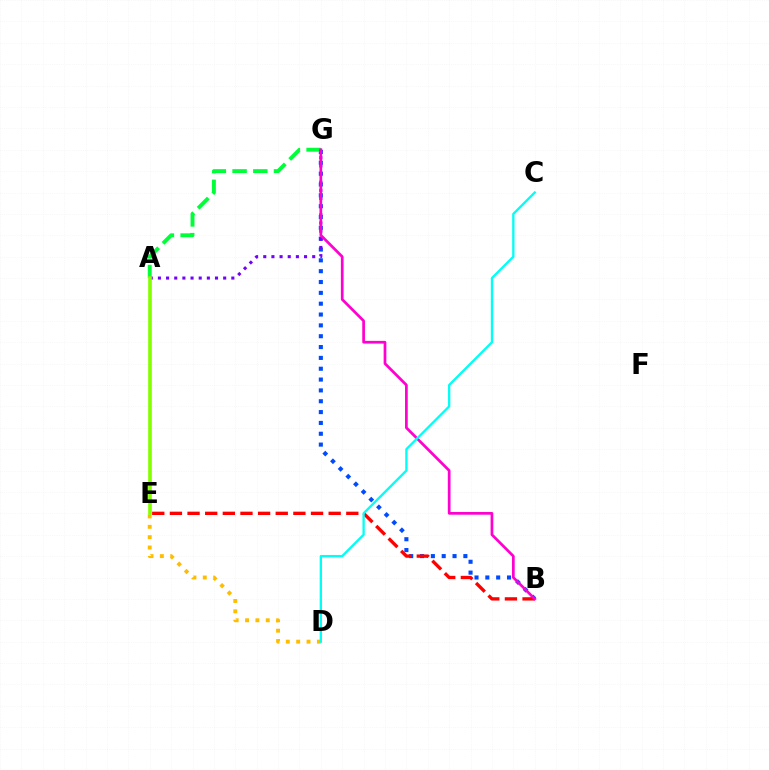{('D', 'E'): [{'color': '#ffbd00', 'line_style': 'dotted', 'thickness': 2.81}], ('B', 'G'): [{'color': '#004bff', 'line_style': 'dotted', 'thickness': 2.94}, {'color': '#ff00cf', 'line_style': 'solid', 'thickness': 1.95}], ('A', 'G'): [{'color': '#00ff39', 'line_style': 'dashed', 'thickness': 2.81}, {'color': '#7200ff', 'line_style': 'dotted', 'thickness': 2.22}], ('B', 'E'): [{'color': '#ff0000', 'line_style': 'dashed', 'thickness': 2.4}], ('C', 'D'): [{'color': '#00fff6', 'line_style': 'solid', 'thickness': 1.66}], ('A', 'E'): [{'color': '#84ff00', 'line_style': 'solid', 'thickness': 2.64}]}